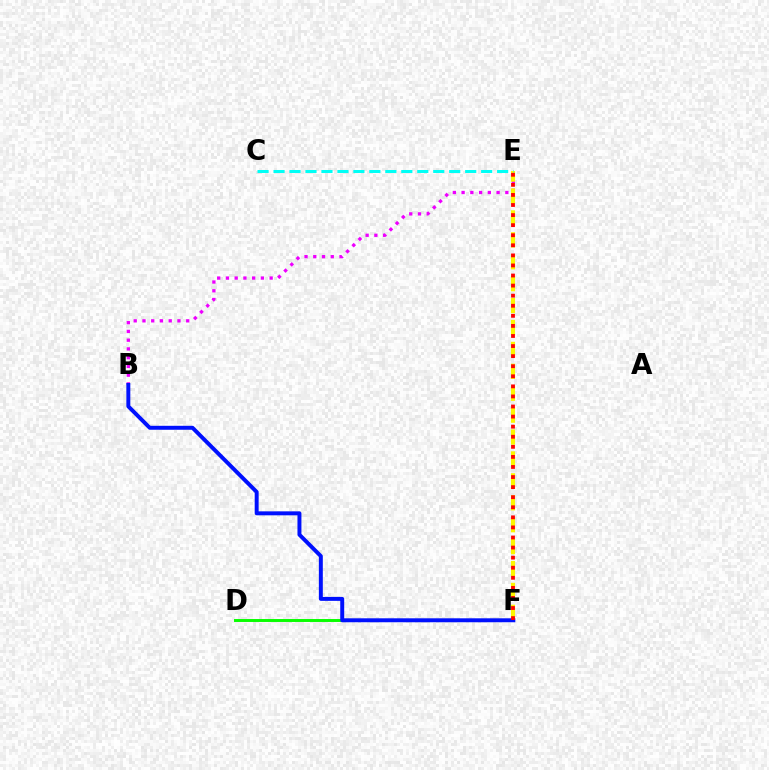{('B', 'E'): [{'color': '#ee00ff', 'line_style': 'dotted', 'thickness': 2.38}], ('E', 'F'): [{'color': '#fcf500', 'line_style': 'dashed', 'thickness': 2.98}, {'color': '#ff0000', 'line_style': 'dotted', 'thickness': 2.74}], ('D', 'F'): [{'color': '#08ff00', 'line_style': 'solid', 'thickness': 2.12}], ('B', 'F'): [{'color': '#0010ff', 'line_style': 'solid', 'thickness': 2.85}], ('C', 'E'): [{'color': '#00fff6', 'line_style': 'dashed', 'thickness': 2.17}]}